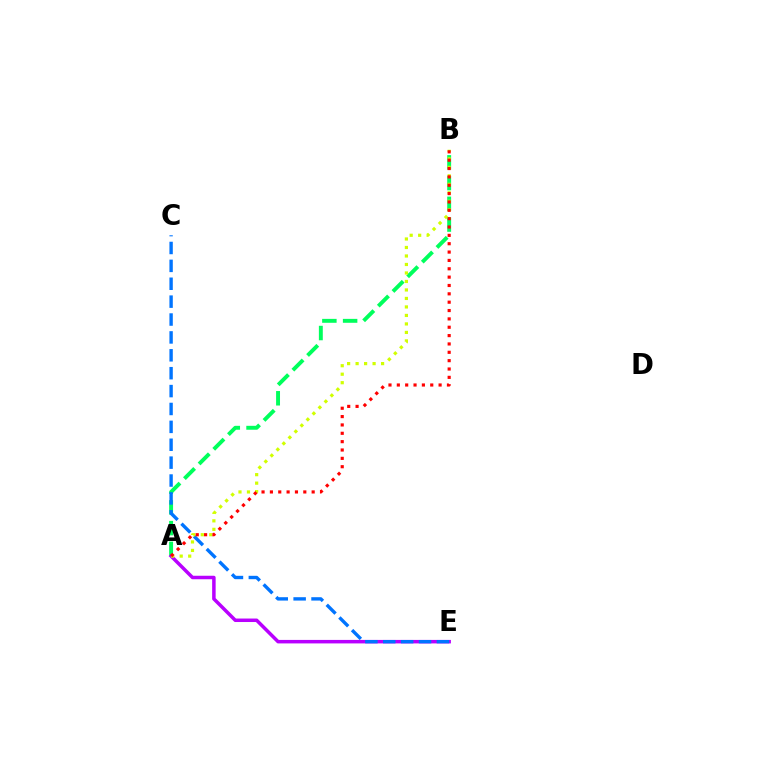{('A', 'B'): [{'color': '#00ff5c', 'line_style': 'dashed', 'thickness': 2.82}, {'color': '#d1ff00', 'line_style': 'dotted', 'thickness': 2.31}, {'color': '#ff0000', 'line_style': 'dotted', 'thickness': 2.27}], ('A', 'E'): [{'color': '#b900ff', 'line_style': 'solid', 'thickness': 2.52}], ('C', 'E'): [{'color': '#0074ff', 'line_style': 'dashed', 'thickness': 2.43}]}